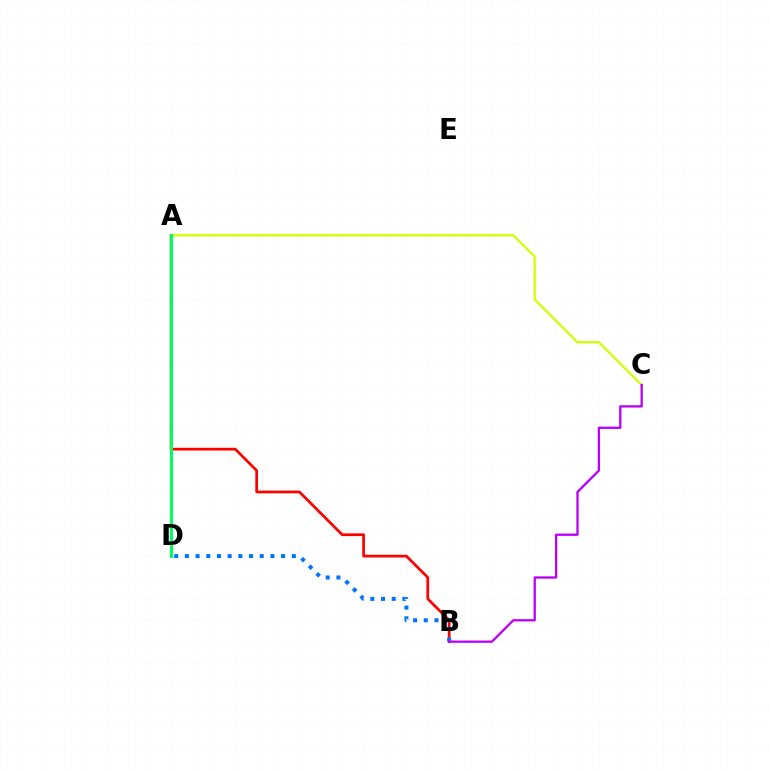{('A', 'C'): [{'color': '#d1ff00', 'line_style': 'solid', 'thickness': 1.62}], ('A', 'B'): [{'color': '#ff0000', 'line_style': 'solid', 'thickness': 1.97}], ('B', 'D'): [{'color': '#0074ff', 'line_style': 'dotted', 'thickness': 2.91}], ('B', 'C'): [{'color': '#b900ff', 'line_style': 'solid', 'thickness': 1.65}], ('A', 'D'): [{'color': '#00ff5c', 'line_style': 'solid', 'thickness': 2.21}]}